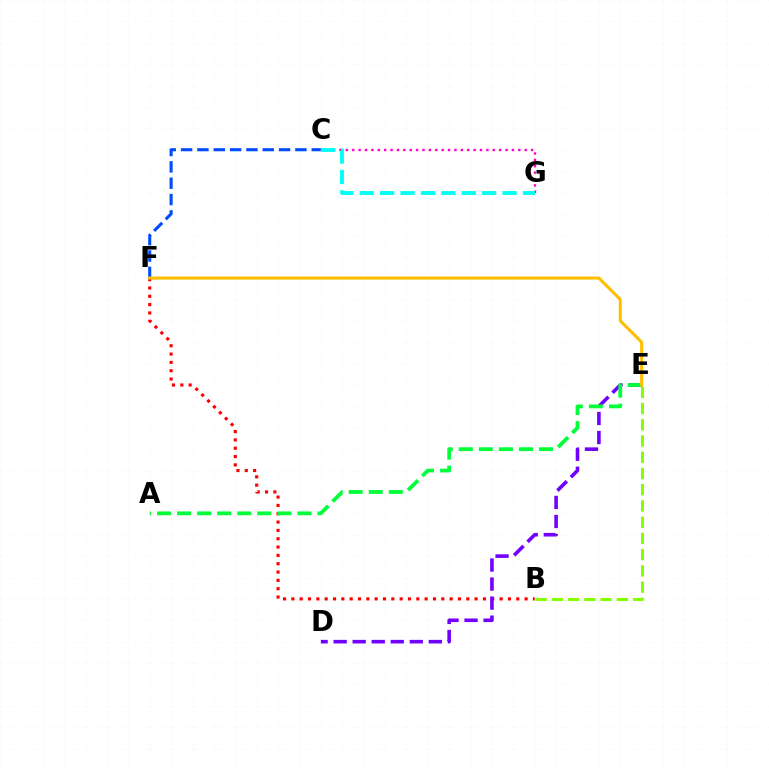{('B', 'F'): [{'color': '#ff0000', 'line_style': 'dotted', 'thickness': 2.26}], ('C', 'G'): [{'color': '#ff00cf', 'line_style': 'dotted', 'thickness': 1.74}, {'color': '#00fff6', 'line_style': 'dashed', 'thickness': 2.77}], ('D', 'E'): [{'color': '#7200ff', 'line_style': 'dashed', 'thickness': 2.59}], ('A', 'E'): [{'color': '#00ff39', 'line_style': 'dashed', 'thickness': 2.72}], ('B', 'E'): [{'color': '#84ff00', 'line_style': 'dashed', 'thickness': 2.21}], ('C', 'F'): [{'color': '#004bff', 'line_style': 'dashed', 'thickness': 2.22}], ('E', 'F'): [{'color': '#ffbd00', 'line_style': 'solid', 'thickness': 2.2}]}